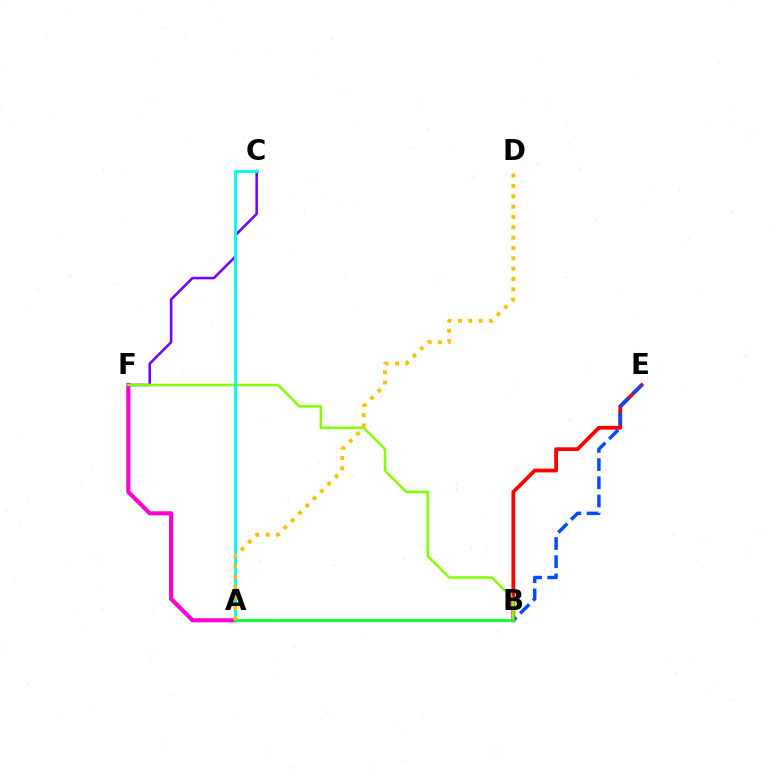{('B', 'E'): [{'color': '#ff0000', 'line_style': 'solid', 'thickness': 2.72}, {'color': '#004bff', 'line_style': 'dashed', 'thickness': 2.47}], ('A', 'F'): [{'color': '#ff00cf', 'line_style': 'solid', 'thickness': 2.97}], ('C', 'F'): [{'color': '#7200ff', 'line_style': 'solid', 'thickness': 1.84}], ('B', 'F'): [{'color': '#84ff00', 'line_style': 'solid', 'thickness': 1.84}], ('A', 'C'): [{'color': '#00fff6', 'line_style': 'solid', 'thickness': 2.11}], ('A', 'B'): [{'color': '#00ff39', 'line_style': 'solid', 'thickness': 2.05}], ('A', 'D'): [{'color': '#ffbd00', 'line_style': 'dotted', 'thickness': 2.81}]}